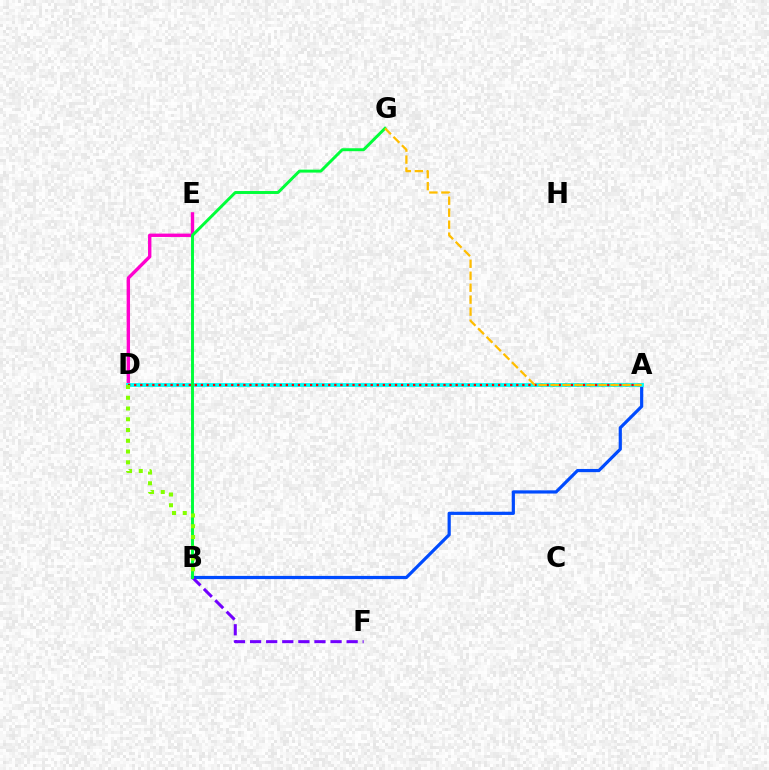{('A', 'B'): [{'color': '#004bff', 'line_style': 'solid', 'thickness': 2.3}], ('B', 'F'): [{'color': '#7200ff', 'line_style': 'dashed', 'thickness': 2.19}], ('D', 'E'): [{'color': '#ff00cf', 'line_style': 'solid', 'thickness': 2.42}], ('A', 'D'): [{'color': '#00fff6', 'line_style': 'solid', 'thickness': 2.75}, {'color': '#ff0000', 'line_style': 'dotted', 'thickness': 1.65}], ('B', 'G'): [{'color': '#00ff39', 'line_style': 'solid', 'thickness': 2.12}], ('A', 'G'): [{'color': '#ffbd00', 'line_style': 'dashed', 'thickness': 1.63}], ('B', 'D'): [{'color': '#84ff00', 'line_style': 'dotted', 'thickness': 2.92}]}